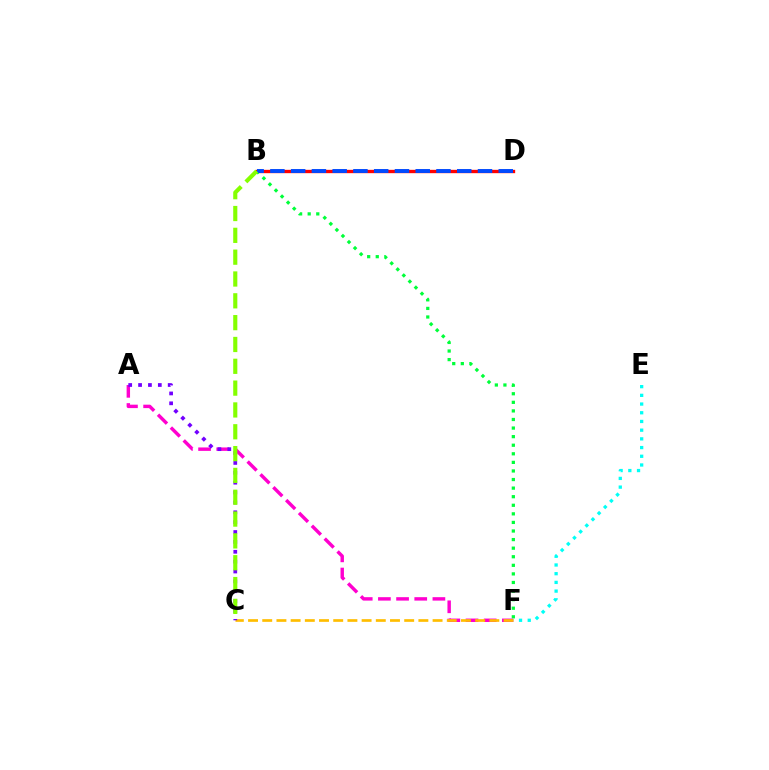{('B', 'D'): [{'color': '#ff0000', 'line_style': 'solid', 'thickness': 2.41}, {'color': '#004bff', 'line_style': 'dashed', 'thickness': 2.82}], ('A', 'F'): [{'color': '#ff00cf', 'line_style': 'dashed', 'thickness': 2.47}], ('B', 'F'): [{'color': '#00ff39', 'line_style': 'dotted', 'thickness': 2.33}], ('E', 'F'): [{'color': '#00fff6', 'line_style': 'dotted', 'thickness': 2.36}], ('C', 'F'): [{'color': '#ffbd00', 'line_style': 'dashed', 'thickness': 1.93}], ('A', 'C'): [{'color': '#7200ff', 'line_style': 'dotted', 'thickness': 2.68}], ('B', 'C'): [{'color': '#84ff00', 'line_style': 'dashed', 'thickness': 2.96}]}